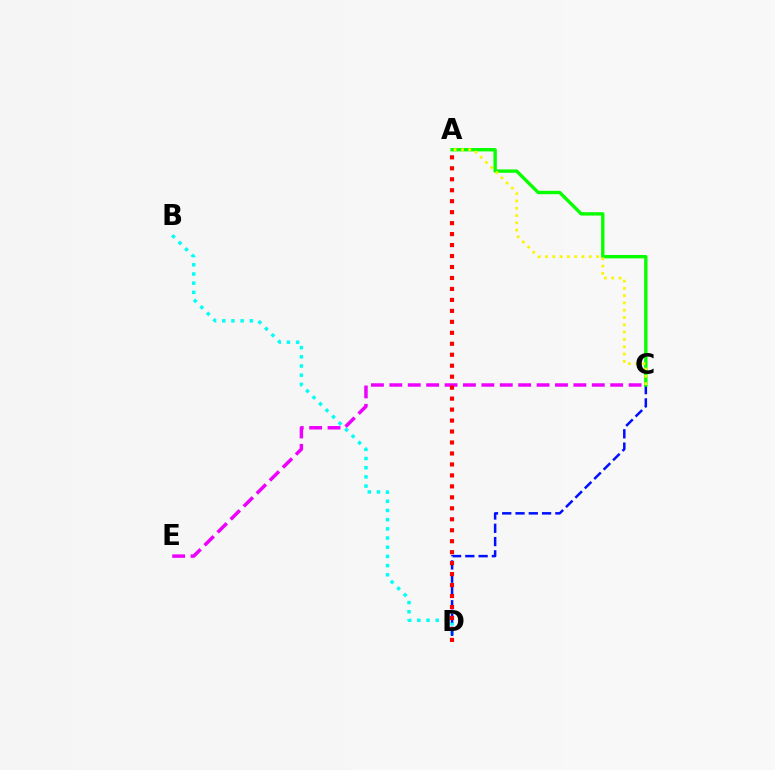{('B', 'D'): [{'color': '#00fff6', 'line_style': 'dotted', 'thickness': 2.5}], ('C', 'D'): [{'color': '#0010ff', 'line_style': 'dashed', 'thickness': 1.8}], ('A', 'C'): [{'color': '#08ff00', 'line_style': 'solid', 'thickness': 2.42}, {'color': '#fcf500', 'line_style': 'dotted', 'thickness': 1.98}], ('C', 'E'): [{'color': '#ee00ff', 'line_style': 'dashed', 'thickness': 2.5}], ('A', 'D'): [{'color': '#ff0000', 'line_style': 'dotted', 'thickness': 2.98}]}